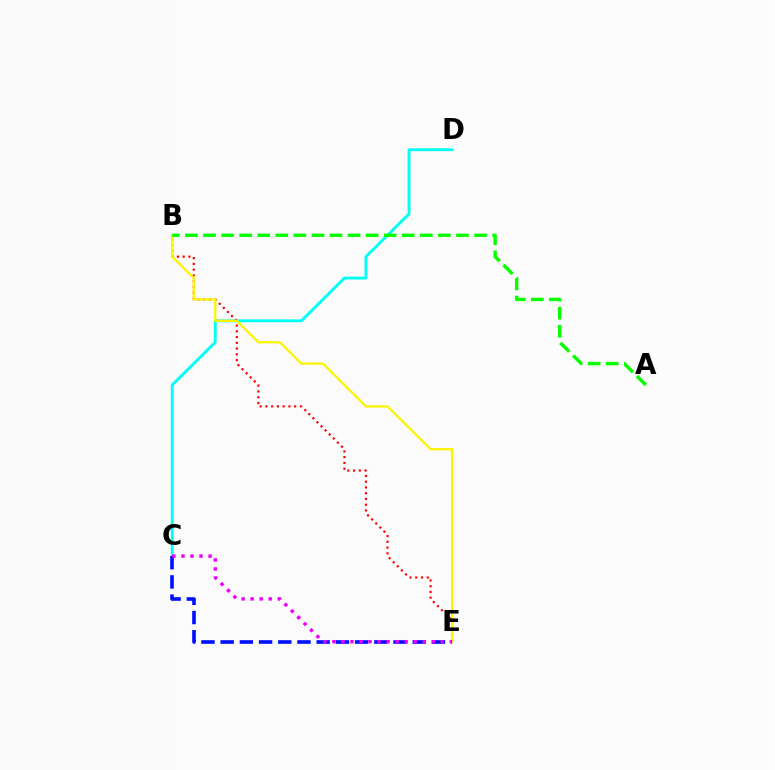{('C', 'D'): [{'color': '#00fff6', 'line_style': 'solid', 'thickness': 2.08}], ('B', 'E'): [{'color': '#ff0000', 'line_style': 'dotted', 'thickness': 1.56}, {'color': '#fcf500', 'line_style': 'solid', 'thickness': 1.65}], ('C', 'E'): [{'color': '#0010ff', 'line_style': 'dashed', 'thickness': 2.61}, {'color': '#ee00ff', 'line_style': 'dotted', 'thickness': 2.45}], ('A', 'B'): [{'color': '#08ff00', 'line_style': 'dashed', 'thickness': 2.45}]}